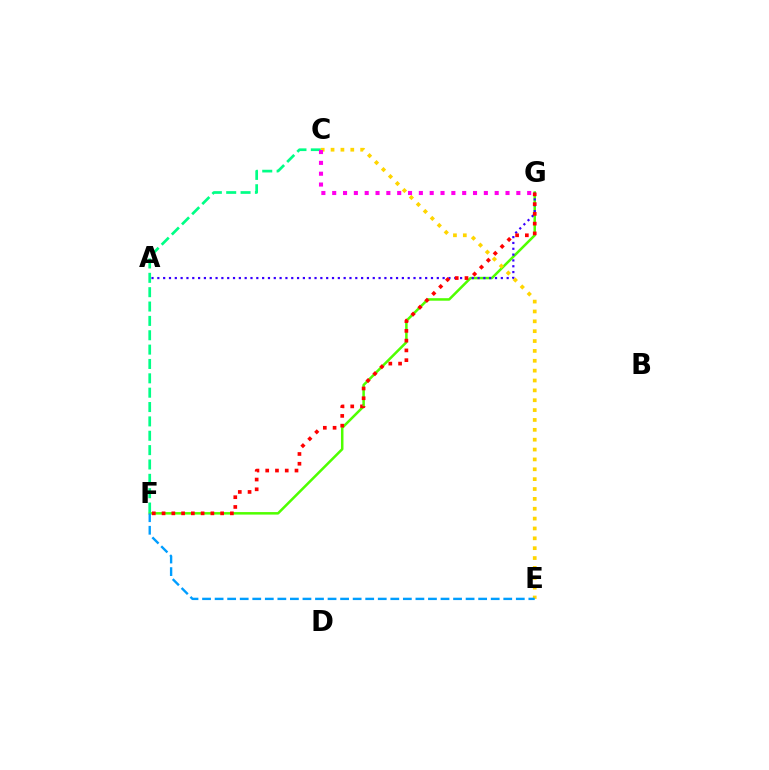{('F', 'G'): [{'color': '#4fff00', 'line_style': 'solid', 'thickness': 1.81}, {'color': '#ff0000', 'line_style': 'dotted', 'thickness': 2.65}], ('A', 'G'): [{'color': '#3700ff', 'line_style': 'dotted', 'thickness': 1.58}], ('C', 'F'): [{'color': '#00ff86', 'line_style': 'dashed', 'thickness': 1.95}], ('C', 'E'): [{'color': '#ffd500', 'line_style': 'dotted', 'thickness': 2.68}], ('E', 'F'): [{'color': '#009eff', 'line_style': 'dashed', 'thickness': 1.7}], ('C', 'G'): [{'color': '#ff00ed', 'line_style': 'dotted', 'thickness': 2.94}]}